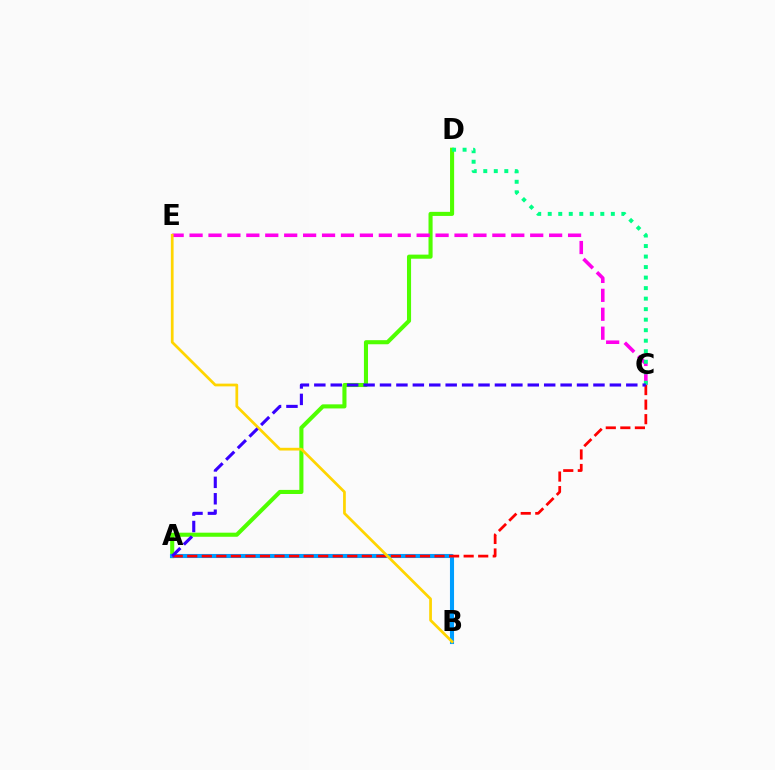{('A', 'D'): [{'color': '#4fff00', 'line_style': 'solid', 'thickness': 2.94}], ('A', 'B'): [{'color': '#009eff', 'line_style': 'solid', 'thickness': 2.94}], ('C', 'E'): [{'color': '#ff00ed', 'line_style': 'dashed', 'thickness': 2.57}], ('A', 'C'): [{'color': '#ff0000', 'line_style': 'dashed', 'thickness': 1.98}, {'color': '#3700ff', 'line_style': 'dashed', 'thickness': 2.23}], ('B', 'E'): [{'color': '#ffd500', 'line_style': 'solid', 'thickness': 1.97}], ('C', 'D'): [{'color': '#00ff86', 'line_style': 'dotted', 'thickness': 2.86}]}